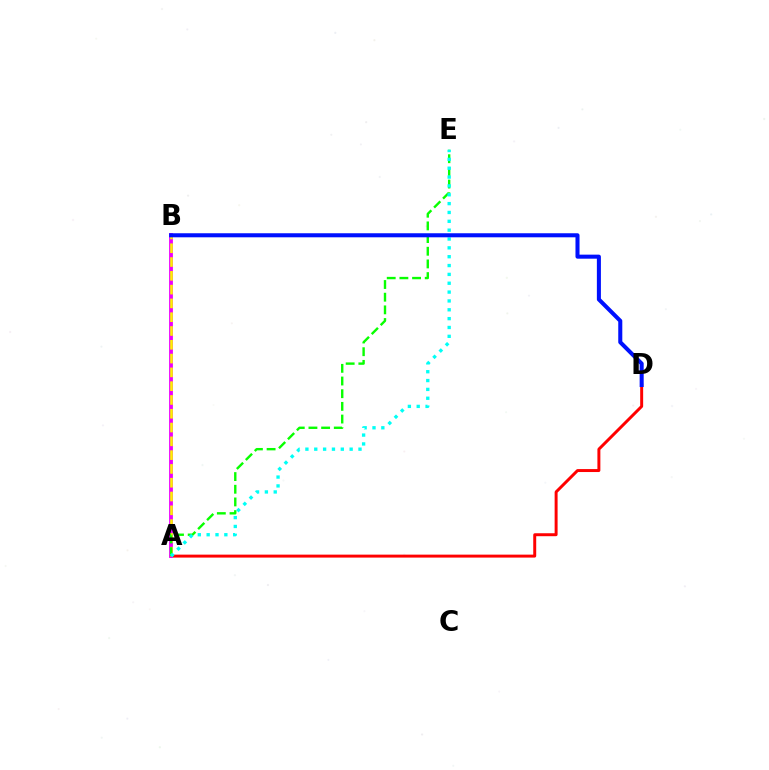{('A', 'D'): [{'color': '#ff0000', 'line_style': 'solid', 'thickness': 2.13}], ('A', 'B'): [{'color': '#ee00ff', 'line_style': 'solid', 'thickness': 2.74}, {'color': '#fcf500', 'line_style': 'dashed', 'thickness': 1.87}], ('A', 'E'): [{'color': '#08ff00', 'line_style': 'dashed', 'thickness': 1.72}, {'color': '#00fff6', 'line_style': 'dotted', 'thickness': 2.4}], ('B', 'D'): [{'color': '#0010ff', 'line_style': 'solid', 'thickness': 2.91}]}